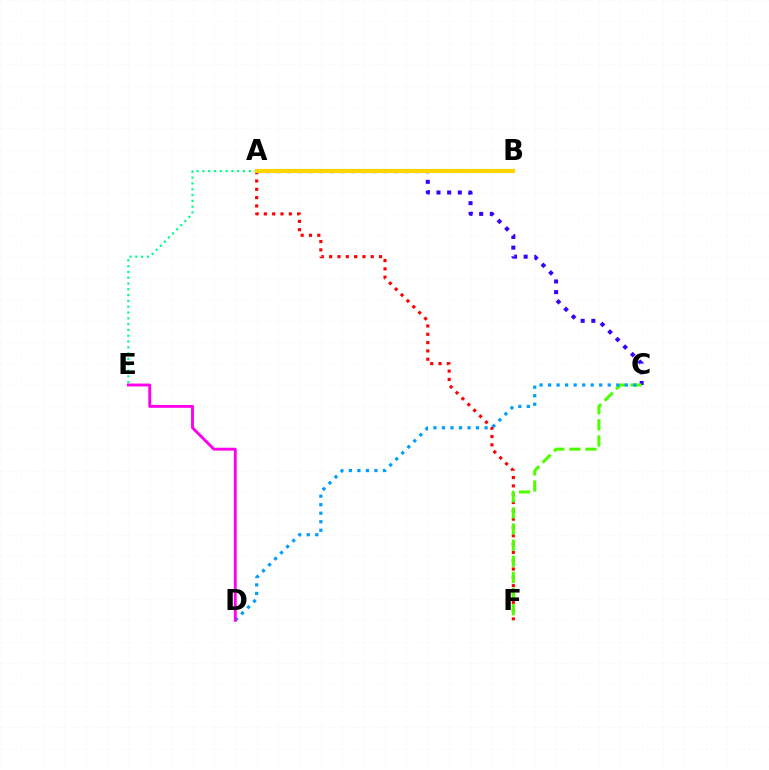{('A', 'F'): [{'color': '#ff0000', 'line_style': 'dotted', 'thickness': 2.26}], ('A', 'C'): [{'color': '#3700ff', 'line_style': 'dotted', 'thickness': 2.9}], ('C', 'F'): [{'color': '#4fff00', 'line_style': 'dashed', 'thickness': 2.19}], ('A', 'E'): [{'color': '#00ff86', 'line_style': 'dotted', 'thickness': 1.58}], ('C', 'D'): [{'color': '#009eff', 'line_style': 'dotted', 'thickness': 2.32}], ('D', 'E'): [{'color': '#ff00ed', 'line_style': 'solid', 'thickness': 2.07}], ('A', 'B'): [{'color': '#ffd500', 'line_style': 'solid', 'thickness': 2.98}]}